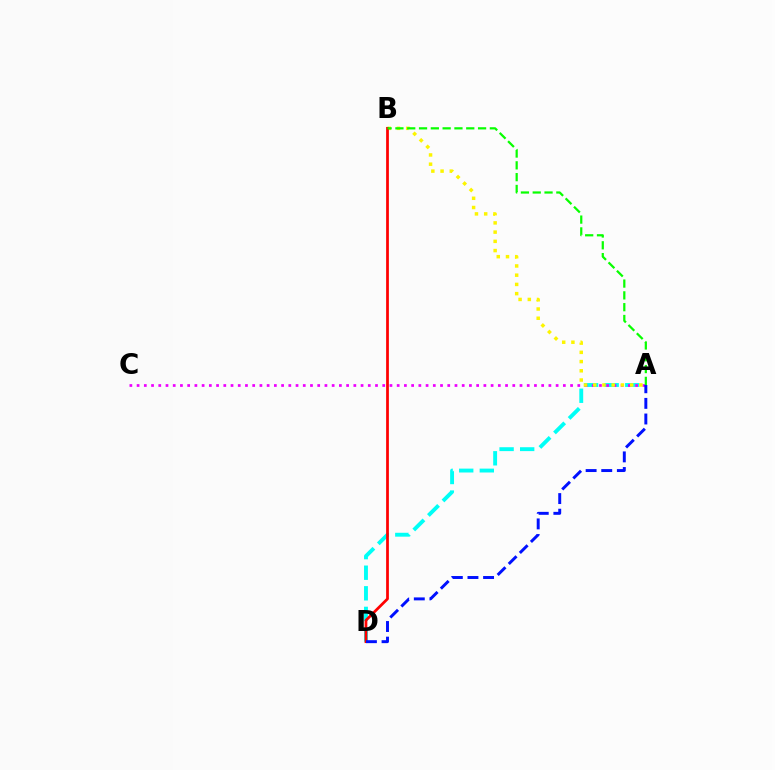{('A', 'D'): [{'color': '#00fff6', 'line_style': 'dashed', 'thickness': 2.8}, {'color': '#0010ff', 'line_style': 'dashed', 'thickness': 2.12}], ('A', 'C'): [{'color': '#ee00ff', 'line_style': 'dotted', 'thickness': 1.96}], ('A', 'B'): [{'color': '#fcf500', 'line_style': 'dotted', 'thickness': 2.51}, {'color': '#08ff00', 'line_style': 'dashed', 'thickness': 1.6}], ('B', 'D'): [{'color': '#ff0000', 'line_style': 'solid', 'thickness': 1.98}]}